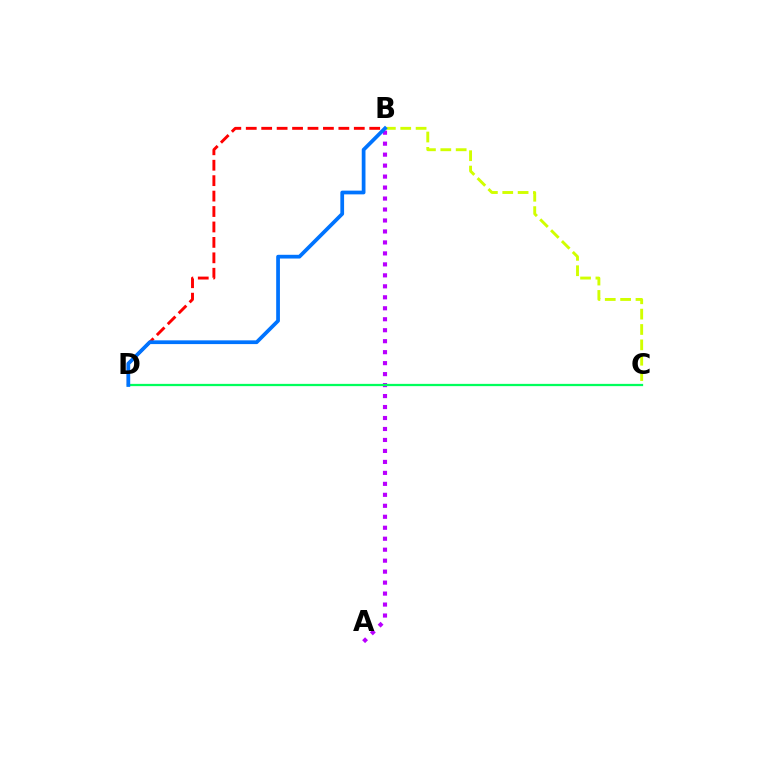{('B', 'D'): [{'color': '#ff0000', 'line_style': 'dashed', 'thickness': 2.1}, {'color': '#0074ff', 'line_style': 'solid', 'thickness': 2.69}], ('A', 'B'): [{'color': '#b900ff', 'line_style': 'dotted', 'thickness': 2.98}], ('C', 'D'): [{'color': '#00ff5c', 'line_style': 'solid', 'thickness': 1.62}], ('B', 'C'): [{'color': '#d1ff00', 'line_style': 'dashed', 'thickness': 2.09}]}